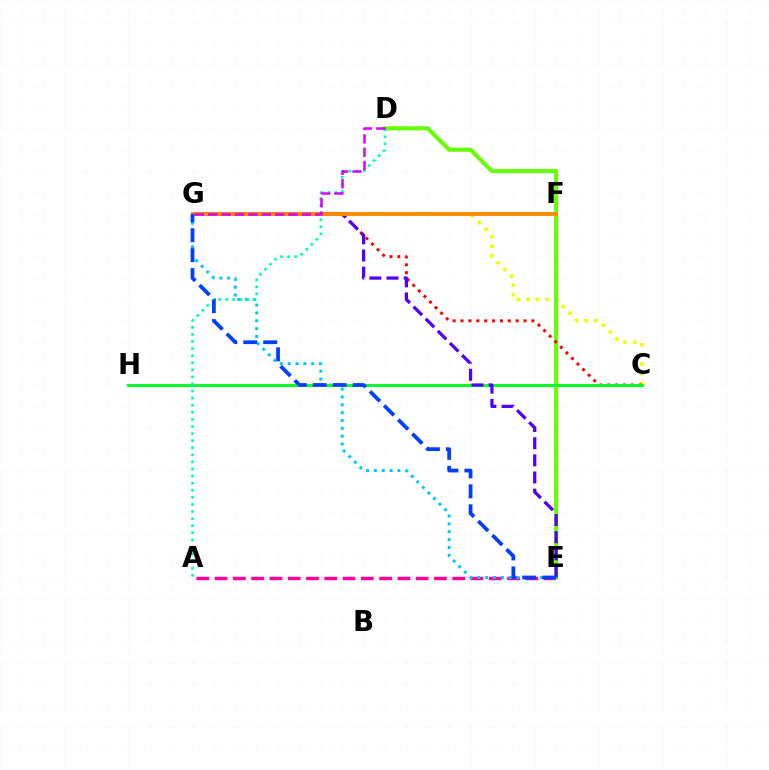{('A', 'E'): [{'color': '#ff00a0', 'line_style': 'dashed', 'thickness': 2.48}], ('C', 'G'): [{'color': '#eeff00', 'line_style': 'dotted', 'thickness': 2.6}, {'color': '#ff0000', 'line_style': 'dotted', 'thickness': 2.14}], ('D', 'E'): [{'color': '#66ff00', 'line_style': 'solid', 'thickness': 2.95}], ('E', 'G'): [{'color': '#00c7ff', 'line_style': 'dotted', 'thickness': 2.13}, {'color': '#4f00ff', 'line_style': 'dashed', 'thickness': 2.33}, {'color': '#003fff', 'line_style': 'dashed', 'thickness': 2.71}], ('C', 'H'): [{'color': '#00ff27', 'line_style': 'solid', 'thickness': 2.12}], ('A', 'D'): [{'color': '#00ffaf', 'line_style': 'dotted', 'thickness': 1.92}], ('F', 'G'): [{'color': '#ff8800', 'line_style': 'solid', 'thickness': 2.75}], ('D', 'G'): [{'color': '#d600ff', 'line_style': 'dashed', 'thickness': 1.82}]}